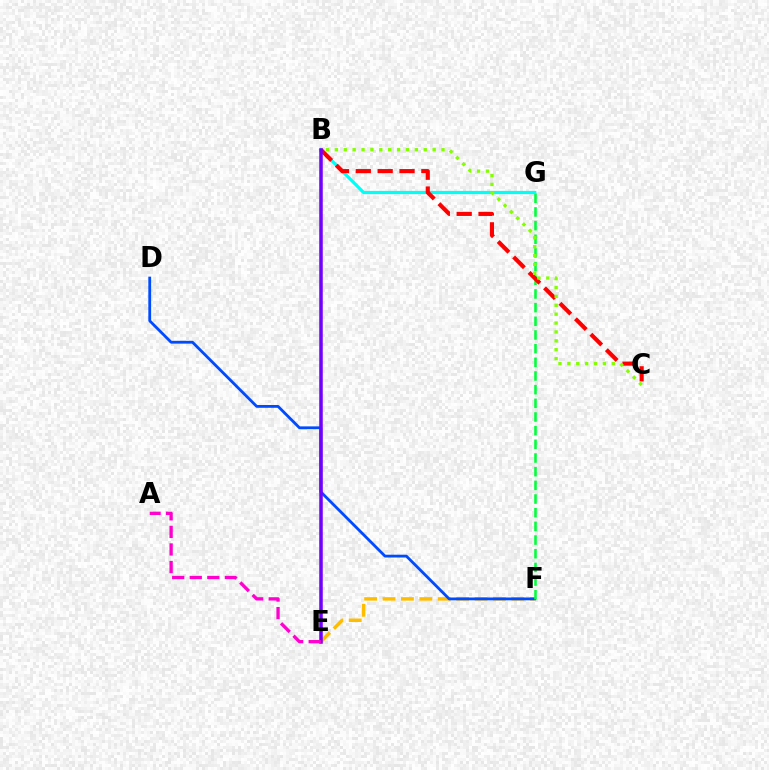{('E', 'F'): [{'color': '#ffbd00', 'line_style': 'dashed', 'thickness': 2.5}], ('D', 'F'): [{'color': '#004bff', 'line_style': 'solid', 'thickness': 2.02}], ('F', 'G'): [{'color': '#00ff39', 'line_style': 'dashed', 'thickness': 1.86}], ('B', 'G'): [{'color': '#00fff6', 'line_style': 'solid', 'thickness': 2.3}], ('B', 'C'): [{'color': '#ff0000', 'line_style': 'dashed', 'thickness': 2.97}, {'color': '#84ff00', 'line_style': 'dotted', 'thickness': 2.41}], ('B', 'E'): [{'color': '#7200ff', 'line_style': 'solid', 'thickness': 2.53}], ('A', 'E'): [{'color': '#ff00cf', 'line_style': 'dashed', 'thickness': 2.39}]}